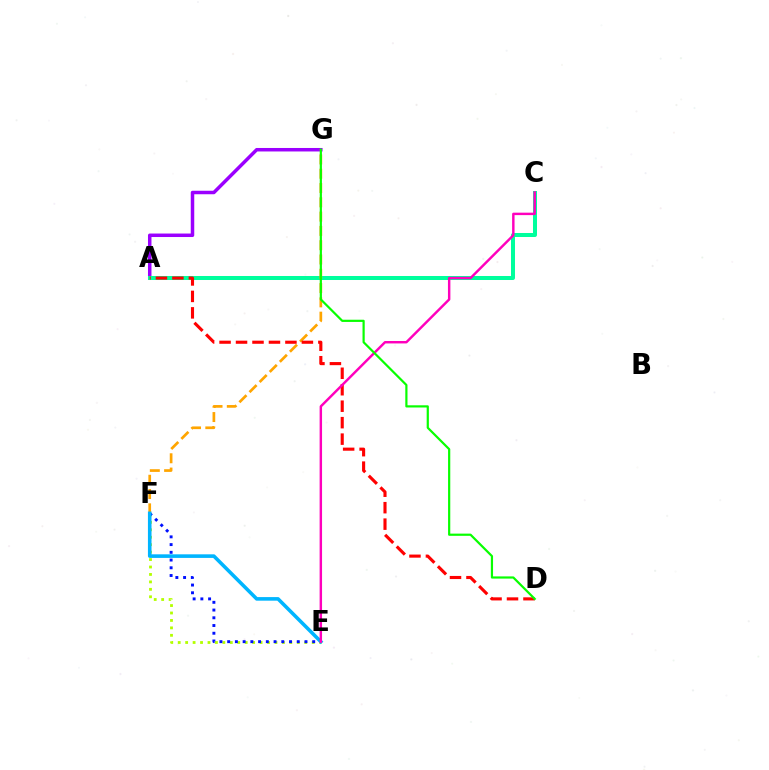{('E', 'F'): [{'color': '#b3ff00', 'line_style': 'dotted', 'thickness': 2.02}, {'color': '#0010ff', 'line_style': 'dotted', 'thickness': 2.1}, {'color': '#00b5ff', 'line_style': 'solid', 'thickness': 2.58}], ('A', 'G'): [{'color': '#9b00ff', 'line_style': 'solid', 'thickness': 2.51}], ('A', 'C'): [{'color': '#00ff9d', 'line_style': 'solid', 'thickness': 2.89}], ('F', 'G'): [{'color': '#ffa500', 'line_style': 'dashed', 'thickness': 1.94}], ('A', 'D'): [{'color': '#ff0000', 'line_style': 'dashed', 'thickness': 2.24}], ('C', 'E'): [{'color': '#ff00bd', 'line_style': 'solid', 'thickness': 1.76}], ('D', 'G'): [{'color': '#08ff00', 'line_style': 'solid', 'thickness': 1.59}]}